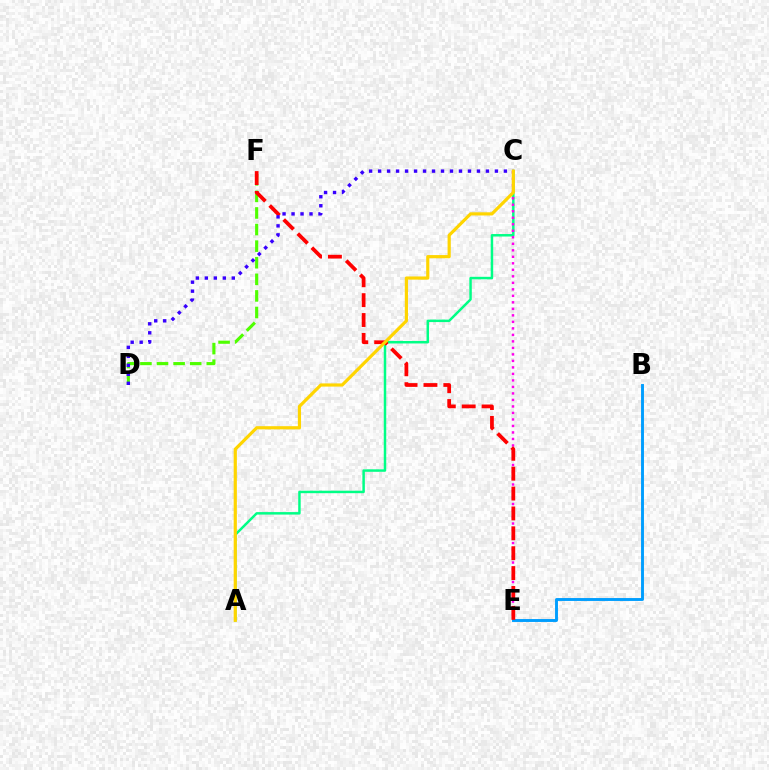{('B', 'E'): [{'color': '#009eff', 'line_style': 'solid', 'thickness': 2.09}], ('A', 'C'): [{'color': '#00ff86', 'line_style': 'solid', 'thickness': 1.79}, {'color': '#ffd500', 'line_style': 'solid', 'thickness': 2.29}], ('C', 'E'): [{'color': '#ff00ed', 'line_style': 'dotted', 'thickness': 1.77}], ('D', 'F'): [{'color': '#4fff00', 'line_style': 'dashed', 'thickness': 2.25}], ('E', 'F'): [{'color': '#ff0000', 'line_style': 'dashed', 'thickness': 2.7}], ('C', 'D'): [{'color': '#3700ff', 'line_style': 'dotted', 'thickness': 2.44}]}